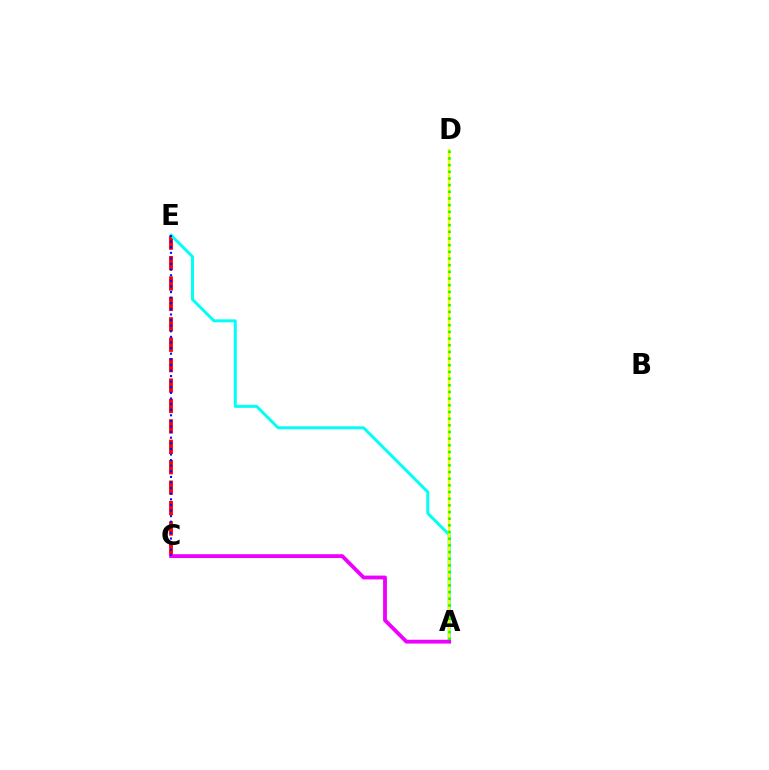{('C', 'E'): [{'color': '#ff0000', 'line_style': 'dashed', 'thickness': 2.77}, {'color': '#0010ff', 'line_style': 'dotted', 'thickness': 1.52}], ('A', 'E'): [{'color': '#00fff6', 'line_style': 'solid', 'thickness': 2.13}], ('A', 'D'): [{'color': '#fcf500', 'line_style': 'solid', 'thickness': 1.76}, {'color': '#08ff00', 'line_style': 'dotted', 'thickness': 1.81}], ('A', 'C'): [{'color': '#ee00ff', 'line_style': 'solid', 'thickness': 2.75}]}